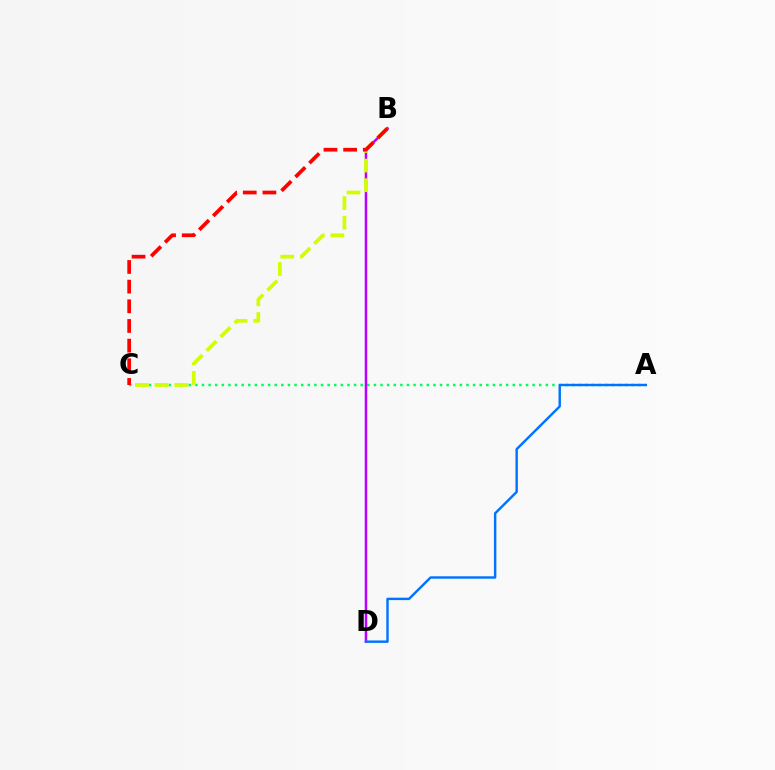{('A', 'C'): [{'color': '#00ff5c', 'line_style': 'dotted', 'thickness': 1.8}], ('B', 'D'): [{'color': '#b900ff', 'line_style': 'solid', 'thickness': 1.81}], ('A', 'D'): [{'color': '#0074ff', 'line_style': 'solid', 'thickness': 1.75}], ('B', 'C'): [{'color': '#d1ff00', 'line_style': 'dashed', 'thickness': 2.67}, {'color': '#ff0000', 'line_style': 'dashed', 'thickness': 2.67}]}